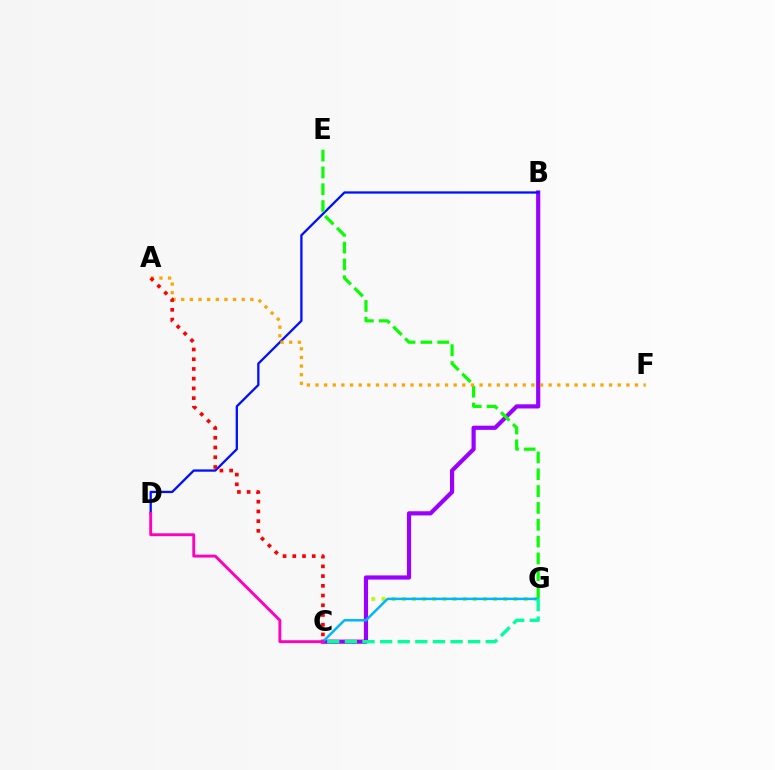{('C', 'G'): [{'color': '#b3ff00', 'line_style': 'dotted', 'thickness': 2.76}, {'color': '#00b5ff', 'line_style': 'solid', 'thickness': 1.77}, {'color': '#00ff9d', 'line_style': 'dashed', 'thickness': 2.39}], ('B', 'C'): [{'color': '#9b00ff', 'line_style': 'solid', 'thickness': 3.0}], ('B', 'D'): [{'color': '#0010ff', 'line_style': 'solid', 'thickness': 1.65}], ('E', 'G'): [{'color': '#08ff00', 'line_style': 'dashed', 'thickness': 2.29}], ('A', 'F'): [{'color': '#ffa500', 'line_style': 'dotted', 'thickness': 2.35}], ('A', 'C'): [{'color': '#ff0000', 'line_style': 'dotted', 'thickness': 2.64}], ('C', 'D'): [{'color': '#ff00bd', 'line_style': 'solid', 'thickness': 2.08}]}